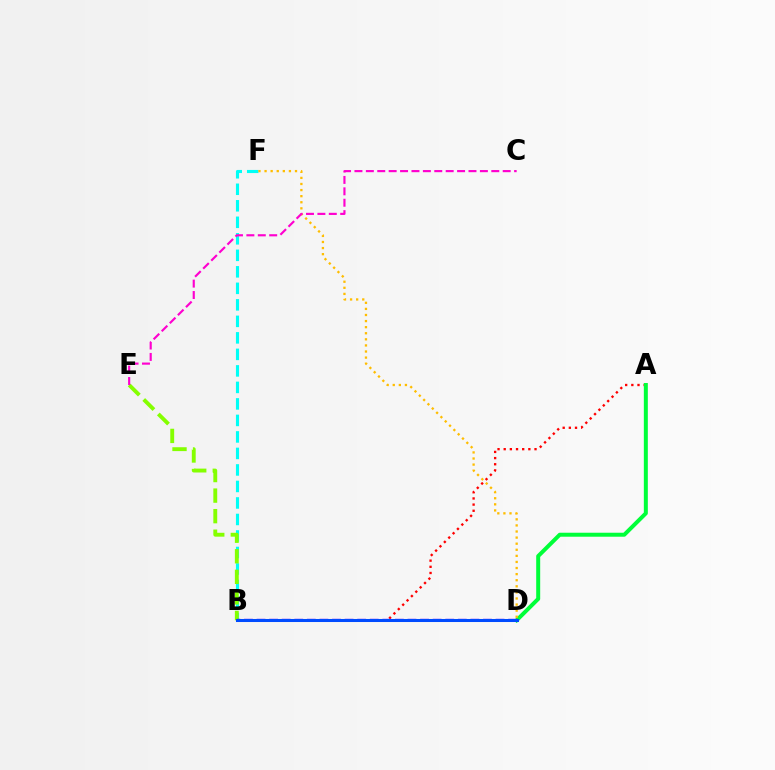{('B', 'F'): [{'color': '#00fff6', 'line_style': 'dashed', 'thickness': 2.24}], ('A', 'B'): [{'color': '#ff0000', 'line_style': 'dotted', 'thickness': 1.67}], ('A', 'D'): [{'color': '#00ff39', 'line_style': 'solid', 'thickness': 2.87}], ('D', 'F'): [{'color': '#ffbd00', 'line_style': 'dotted', 'thickness': 1.65}], ('B', 'E'): [{'color': '#84ff00', 'line_style': 'dashed', 'thickness': 2.79}], ('B', 'D'): [{'color': '#7200ff', 'line_style': 'dashed', 'thickness': 1.71}, {'color': '#004bff', 'line_style': 'solid', 'thickness': 2.19}], ('C', 'E'): [{'color': '#ff00cf', 'line_style': 'dashed', 'thickness': 1.55}]}